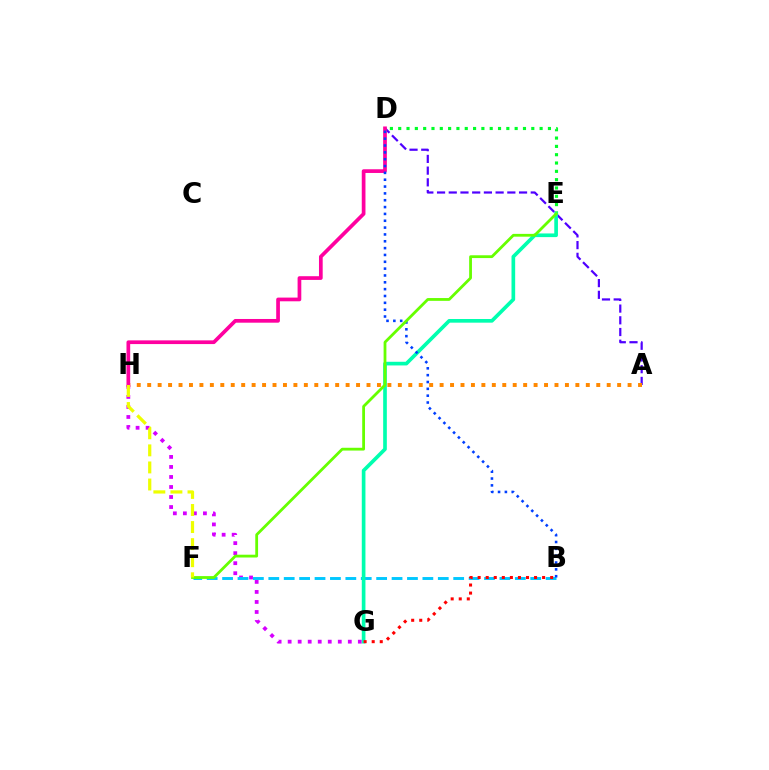{('G', 'H'): [{'color': '#d600ff', 'line_style': 'dotted', 'thickness': 2.72}], ('B', 'F'): [{'color': '#00c7ff', 'line_style': 'dashed', 'thickness': 2.09}], ('A', 'D'): [{'color': '#4f00ff', 'line_style': 'dashed', 'thickness': 1.59}], ('A', 'H'): [{'color': '#ff8800', 'line_style': 'dotted', 'thickness': 2.84}], ('D', 'H'): [{'color': '#ff00a0', 'line_style': 'solid', 'thickness': 2.67}], ('D', 'E'): [{'color': '#00ff27', 'line_style': 'dotted', 'thickness': 2.26}], ('E', 'G'): [{'color': '#00ffaf', 'line_style': 'solid', 'thickness': 2.64}], ('B', 'D'): [{'color': '#003fff', 'line_style': 'dotted', 'thickness': 1.86}], ('B', 'G'): [{'color': '#ff0000', 'line_style': 'dotted', 'thickness': 2.19}], ('E', 'F'): [{'color': '#66ff00', 'line_style': 'solid', 'thickness': 2.01}], ('F', 'H'): [{'color': '#eeff00', 'line_style': 'dashed', 'thickness': 2.32}]}